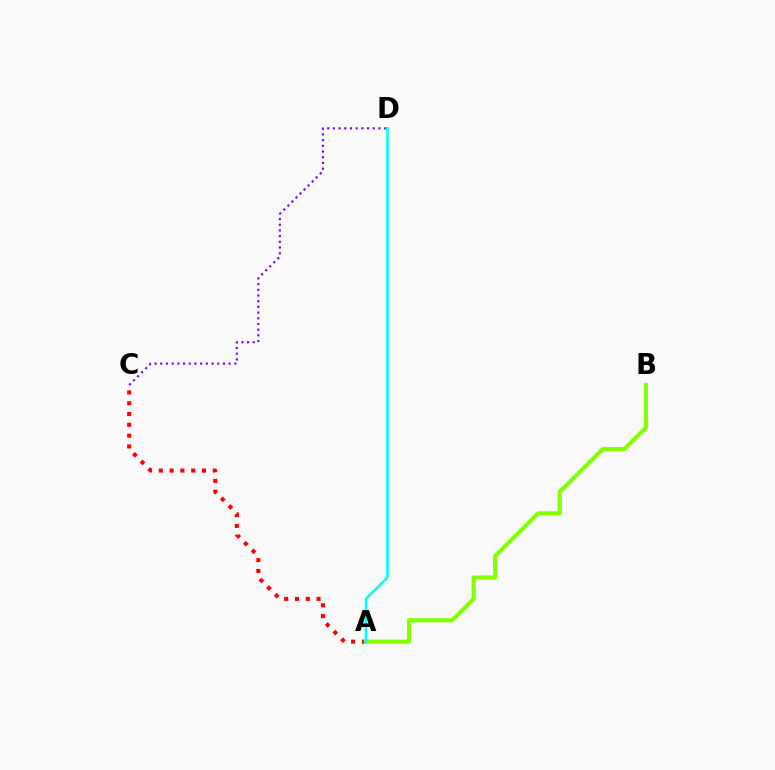{('A', 'C'): [{'color': '#ff0000', 'line_style': 'dotted', 'thickness': 2.93}], ('C', 'D'): [{'color': '#7200ff', 'line_style': 'dotted', 'thickness': 1.55}], ('A', 'B'): [{'color': '#84ff00', 'line_style': 'solid', 'thickness': 2.99}], ('A', 'D'): [{'color': '#00fff6', 'line_style': 'solid', 'thickness': 1.87}]}